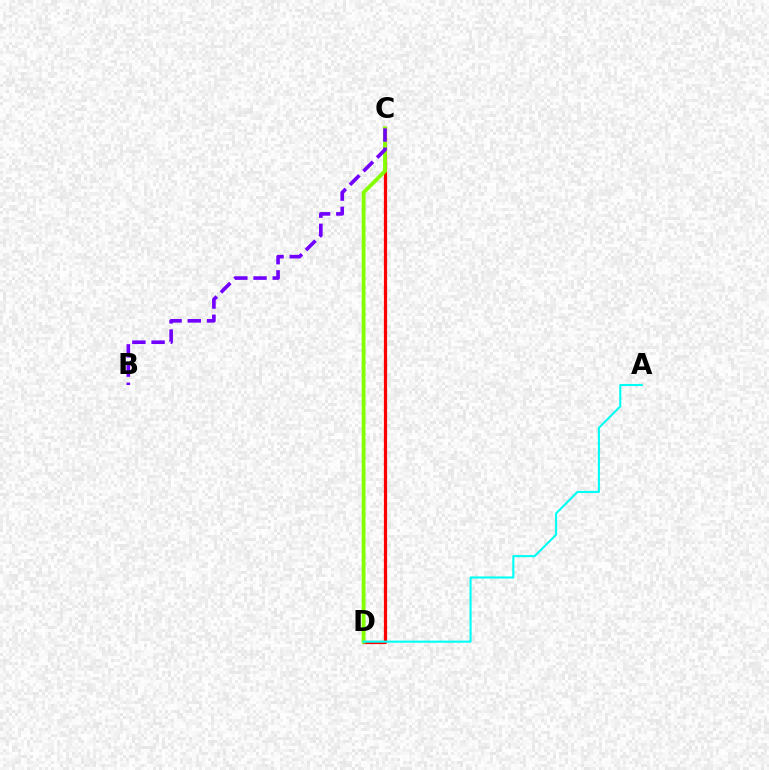{('C', 'D'): [{'color': '#ff0000', 'line_style': 'solid', 'thickness': 2.31}, {'color': '#84ff00', 'line_style': 'solid', 'thickness': 2.76}], ('A', 'D'): [{'color': '#00fff6', 'line_style': 'solid', 'thickness': 1.52}], ('B', 'C'): [{'color': '#7200ff', 'line_style': 'dashed', 'thickness': 2.61}]}